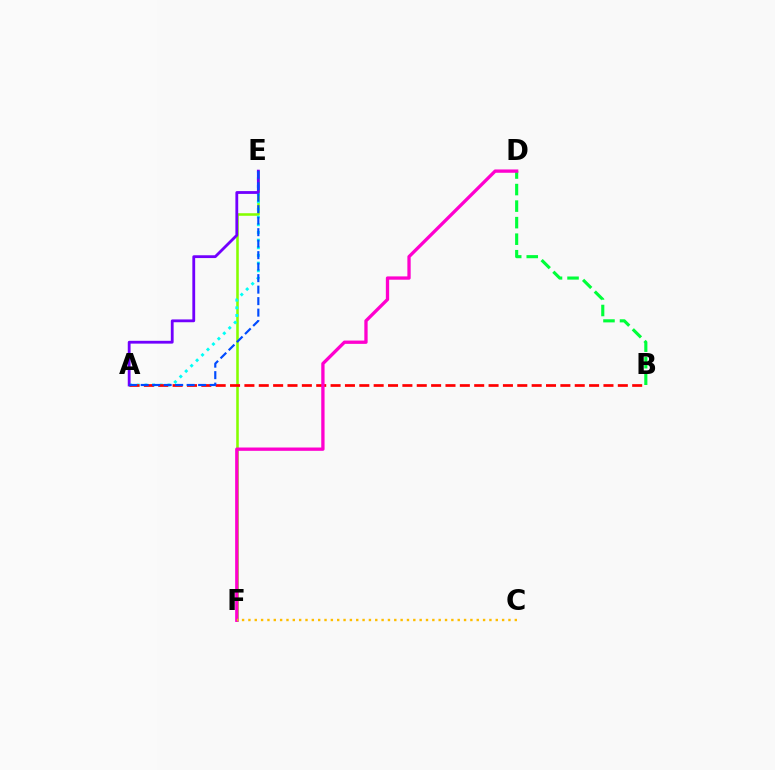{('E', 'F'): [{'color': '#84ff00', 'line_style': 'solid', 'thickness': 1.85}], ('A', 'E'): [{'color': '#00fff6', 'line_style': 'dotted', 'thickness': 2.08}, {'color': '#7200ff', 'line_style': 'solid', 'thickness': 2.02}, {'color': '#004bff', 'line_style': 'dashed', 'thickness': 1.56}], ('B', 'D'): [{'color': '#00ff39', 'line_style': 'dashed', 'thickness': 2.25}], ('A', 'B'): [{'color': '#ff0000', 'line_style': 'dashed', 'thickness': 1.95}], ('D', 'F'): [{'color': '#ff00cf', 'line_style': 'solid', 'thickness': 2.38}], ('C', 'F'): [{'color': '#ffbd00', 'line_style': 'dotted', 'thickness': 1.72}]}